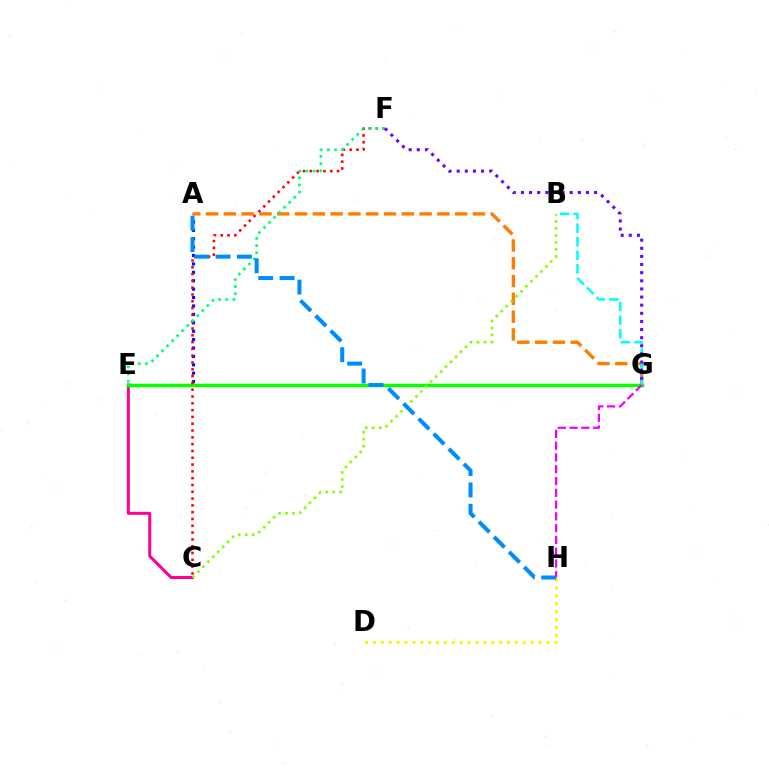{('A', 'E'): [{'color': '#0010ff', 'line_style': 'dotted', 'thickness': 2.28}], ('C', 'E'): [{'color': '#ff0094', 'line_style': 'solid', 'thickness': 2.15}], ('E', 'G'): [{'color': '#08ff00', 'line_style': 'solid', 'thickness': 2.49}], ('A', 'G'): [{'color': '#ff7c00', 'line_style': 'dashed', 'thickness': 2.42}], ('B', 'G'): [{'color': '#00fff6', 'line_style': 'dashed', 'thickness': 1.85}], ('C', 'F'): [{'color': '#ff0000', 'line_style': 'dotted', 'thickness': 1.85}], ('E', 'F'): [{'color': '#00ff74', 'line_style': 'dotted', 'thickness': 1.94}], ('F', 'G'): [{'color': '#7200ff', 'line_style': 'dotted', 'thickness': 2.21}], ('D', 'H'): [{'color': '#fcf500', 'line_style': 'dotted', 'thickness': 2.14}], ('B', 'C'): [{'color': '#84ff00', 'line_style': 'dotted', 'thickness': 1.91}], ('A', 'H'): [{'color': '#008cff', 'line_style': 'dashed', 'thickness': 2.9}], ('G', 'H'): [{'color': '#ee00ff', 'line_style': 'dashed', 'thickness': 1.6}]}